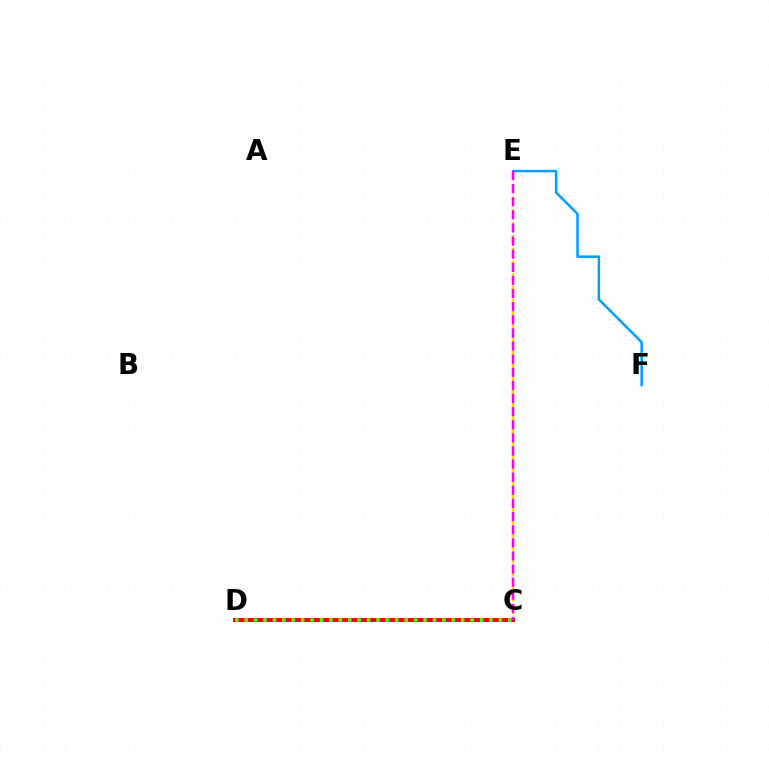{('C', 'E'): [{'color': '#ffd500', 'line_style': 'dashed', 'thickness': 1.74}, {'color': '#ff00ed', 'line_style': 'dashed', 'thickness': 1.78}], ('E', 'F'): [{'color': '#009eff', 'line_style': 'solid', 'thickness': 1.79}], ('C', 'D'): [{'color': '#00ff86', 'line_style': 'solid', 'thickness': 2.76}, {'color': '#3700ff', 'line_style': 'solid', 'thickness': 2.59}, {'color': '#ff0000', 'line_style': 'solid', 'thickness': 2.71}, {'color': '#4fff00', 'line_style': 'dotted', 'thickness': 2.56}]}